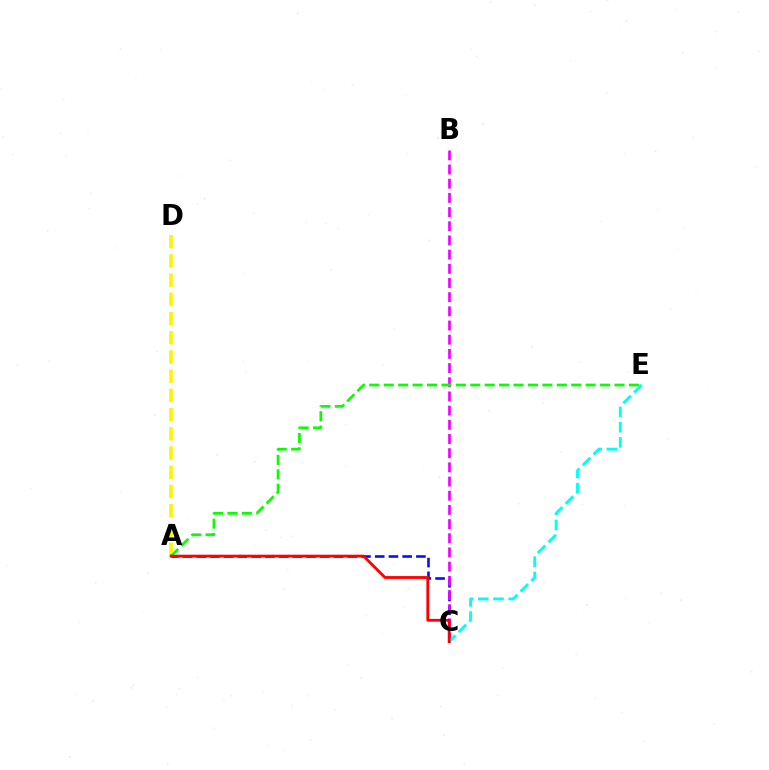{('A', 'C'): [{'color': '#0010ff', 'line_style': 'dashed', 'thickness': 1.86}, {'color': '#ff0000', 'line_style': 'solid', 'thickness': 2.02}], ('B', 'C'): [{'color': '#ee00ff', 'line_style': 'dashed', 'thickness': 1.93}], ('A', 'D'): [{'color': '#fcf500', 'line_style': 'dashed', 'thickness': 2.61}], ('C', 'E'): [{'color': '#00fff6', 'line_style': 'dashed', 'thickness': 2.07}], ('A', 'E'): [{'color': '#08ff00', 'line_style': 'dashed', 'thickness': 1.96}]}